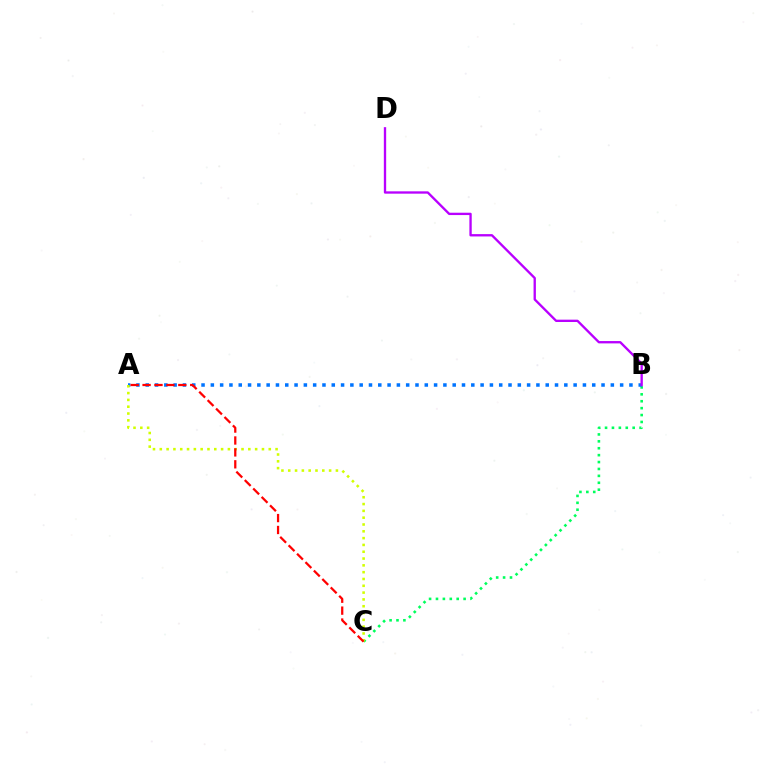{('B', 'C'): [{'color': '#00ff5c', 'line_style': 'dotted', 'thickness': 1.88}], ('A', 'B'): [{'color': '#0074ff', 'line_style': 'dotted', 'thickness': 2.53}], ('A', 'C'): [{'color': '#d1ff00', 'line_style': 'dotted', 'thickness': 1.85}, {'color': '#ff0000', 'line_style': 'dashed', 'thickness': 1.62}], ('B', 'D'): [{'color': '#b900ff', 'line_style': 'solid', 'thickness': 1.68}]}